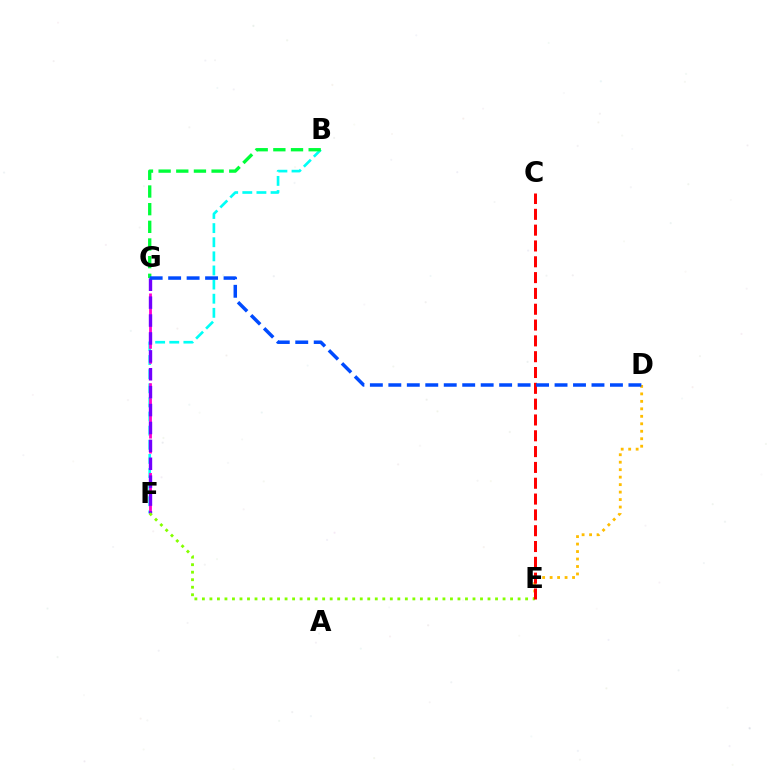{('B', 'F'): [{'color': '#00fff6', 'line_style': 'dashed', 'thickness': 1.92}], ('B', 'G'): [{'color': '#00ff39', 'line_style': 'dashed', 'thickness': 2.4}], ('F', 'G'): [{'color': '#ff00cf', 'line_style': 'dashed', 'thickness': 2.03}, {'color': '#7200ff', 'line_style': 'dashed', 'thickness': 2.43}], ('D', 'E'): [{'color': '#ffbd00', 'line_style': 'dotted', 'thickness': 2.03}], ('E', 'F'): [{'color': '#84ff00', 'line_style': 'dotted', 'thickness': 2.04}], ('C', 'E'): [{'color': '#ff0000', 'line_style': 'dashed', 'thickness': 2.15}], ('D', 'G'): [{'color': '#004bff', 'line_style': 'dashed', 'thickness': 2.51}]}